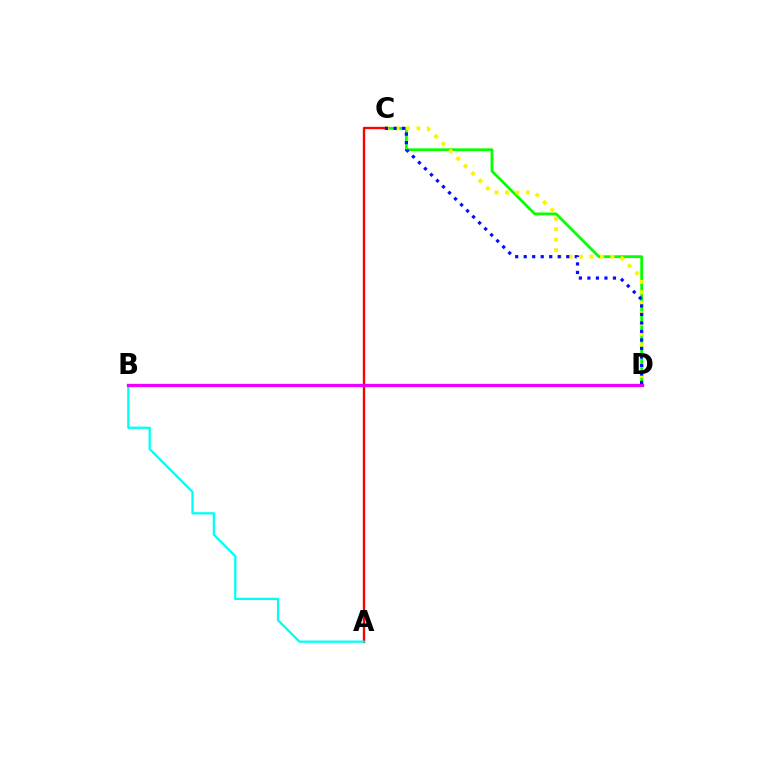{('C', 'D'): [{'color': '#08ff00', 'line_style': 'solid', 'thickness': 2.0}, {'color': '#fcf500', 'line_style': 'dotted', 'thickness': 2.84}, {'color': '#0010ff', 'line_style': 'dotted', 'thickness': 2.31}], ('A', 'C'): [{'color': '#ff0000', 'line_style': 'solid', 'thickness': 1.7}], ('A', 'B'): [{'color': '#00fff6', 'line_style': 'solid', 'thickness': 1.64}], ('B', 'D'): [{'color': '#ee00ff', 'line_style': 'solid', 'thickness': 2.36}]}